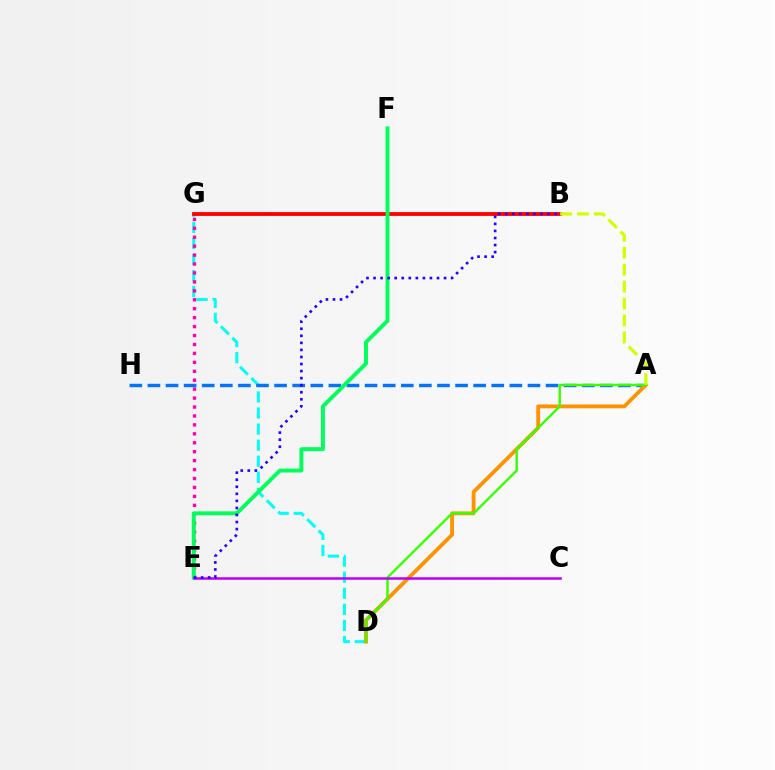{('D', 'G'): [{'color': '#00fff6', 'line_style': 'dashed', 'thickness': 2.18}], ('E', 'G'): [{'color': '#ff00ac', 'line_style': 'dotted', 'thickness': 2.43}], ('B', 'G'): [{'color': '#ff0000', 'line_style': 'solid', 'thickness': 2.74}], ('A', 'H'): [{'color': '#0074ff', 'line_style': 'dashed', 'thickness': 2.46}], ('E', 'F'): [{'color': '#00ff5c', 'line_style': 'solid', 'thickness': 2.84}], ('A', 'D'): [{'color': '#ff9400', 'line_style': 'solid', 'thickness': 2.77}, {'color': '#3dff00', 'line_style': 'solid', 'thickness': 1.75}], ('C', 'E'): [{'color': '#b900ff', 'line_style': 'solid', 'thickness': 1.82}], ('B', 'E'): [{'color': '#2500ff', 'line_style': 'dotted', 'thickness': 1.92}], ('A', 'B'): [{'color': '#d1ff00', 'line_style': 'dashed', 'thickness': 2.3}]}